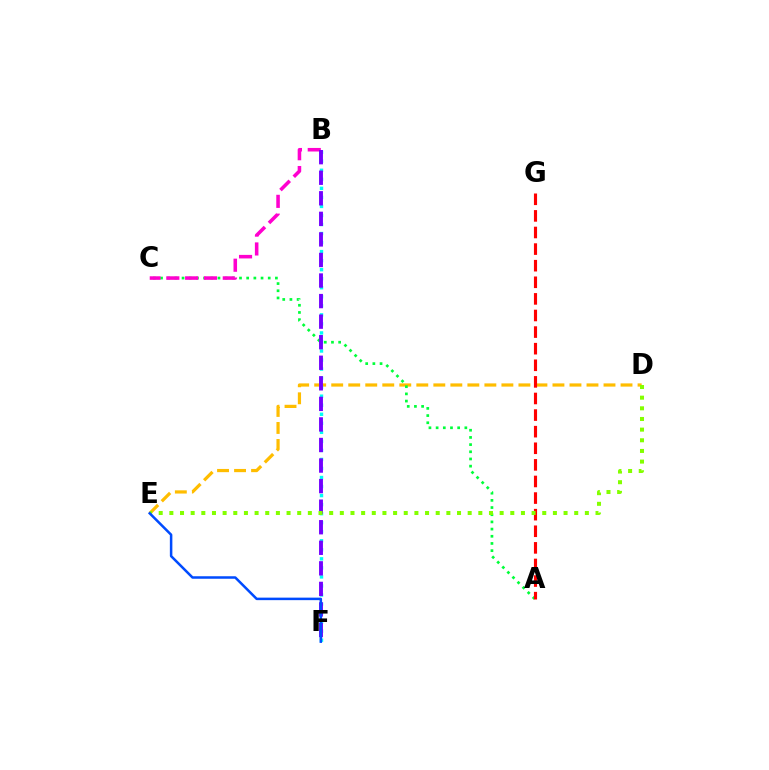{('D', 'E'): [{'color': '#ffbd00', 'line_style': 'dashed', 'thickness': 2.31}, {'color': '#84ff00', 'line_style': 'dotted', 'thickness': 2.89}], ('B', 'F'): [{'color': '#00fff6', 'line_style': 'dotted', 'thickness': 2.46}, {'color': '#7200ff', 'line_style': 'dashed', 'thickness': 2.79}], ('A', 'C'): [{'color': '#00ff39', 'line_style': 'dotted', 'thickness': 1.95}], ('B', 'C'): [{'color': '#ff00cf', 'line_style': 'dashed', 'thickness': 2.56}], ('A', 'G'): [{'color': '#ff0000', 'line_style': 'dashed', 'thickness': 2.25}], ('E', 'F'): [{'color': '#004bff', 'line_style': 'solid', 'thickness': 1.81}]}